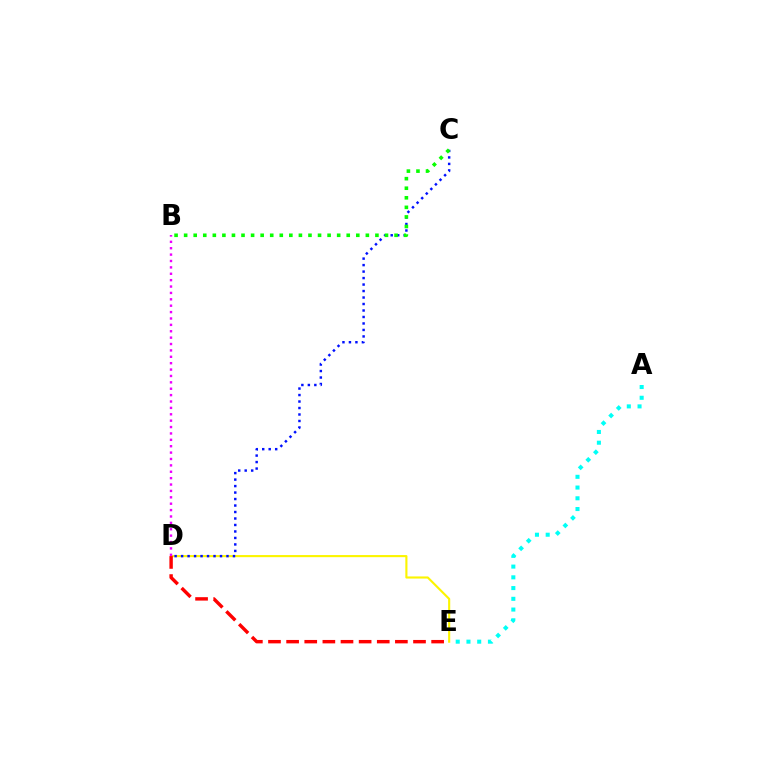{('D', 'E'): [{'color': '#fcf500', 'line_style': 'solid', 'thickness': 1.53}, {'color': '#ff0000', 'line_style': 'dashed', 'thickness': 2.46}], ('C', 'D'): [{'color': '#0010ff', 'line_style': 'dotted', 'thickness': 1.76}], ('B', 'D'): [{'color': '#ee00ff', 'line_style': 'dotted', 'thickness': 1.74}], ('A', 'E'): [{'color': '#00fff6', 'line_style': 'dotted', 'thickness': 2.92}], ('B', 'C'): [{'color': '#08ff00', 'line_style': 'dotted', 'thickness': 2.6}]}